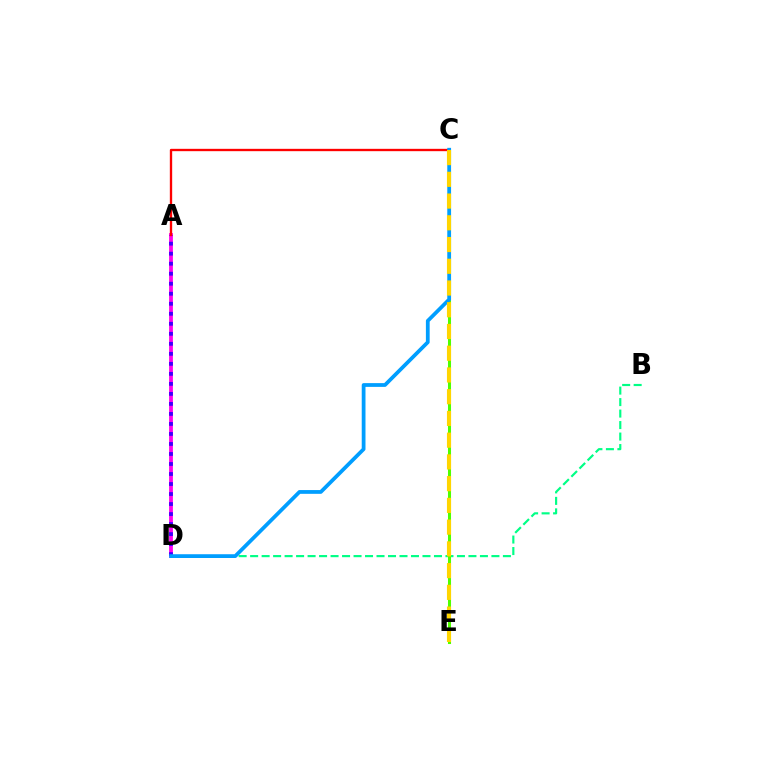{('A', 'D'): [{'color': '#ff00ed', 'line_style': 'solid', 'thickness': 2.73}, {'color': '#3700ff', 'line_style': 'dotted', 'thickness': 2.72}], ('B', 'D'): [{'color': '#00ff86', 'line_style': 'dashed', 'thickness': 1.56}], ('C', 'E'): [{'color': '#4fff00', 'line_style': 'solid', 'thickness': 2.2}, {'color': '#ffd500', 'line_style': 'dashed', 'thickness': 2.95}], ('A', 'C'): [{'color': '#ff0000', 'line_style': 'solid', 'thickness': 1.69}], ('C', 'D'): [{'color': '#009eff', 'line_style': 'solid', 'thickness': 2.71}]}